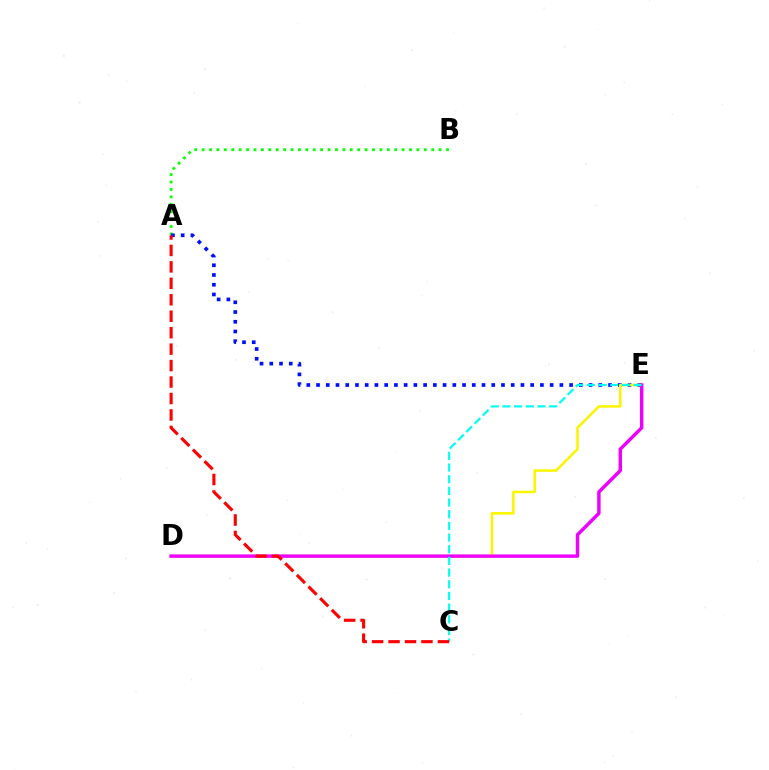{('A', 'B'): [{'color': '#08ff00', 'line_style': 'dotted', 'thickness': 2.01}], ('A', 'E'): [{'color': '#0010ff', 'line_style': 'dotted', 'thickness': 2.64}], ('D', 'E'): [{'color': '#fcf500', 'line_style': 'solid', 'thickness': 1.83}, {'color': '#ee00ff', 'line_style': 'solid', 'thickness': 2.47}], ('C', 'E'): [{'color': '#00fff6', 'line_style': 'dashed', 'thickness': 1.59}], ('A', 'C'): [{'color': '#ff0000', 'line_style': 'dashed', 'thickness': 2.24}]}